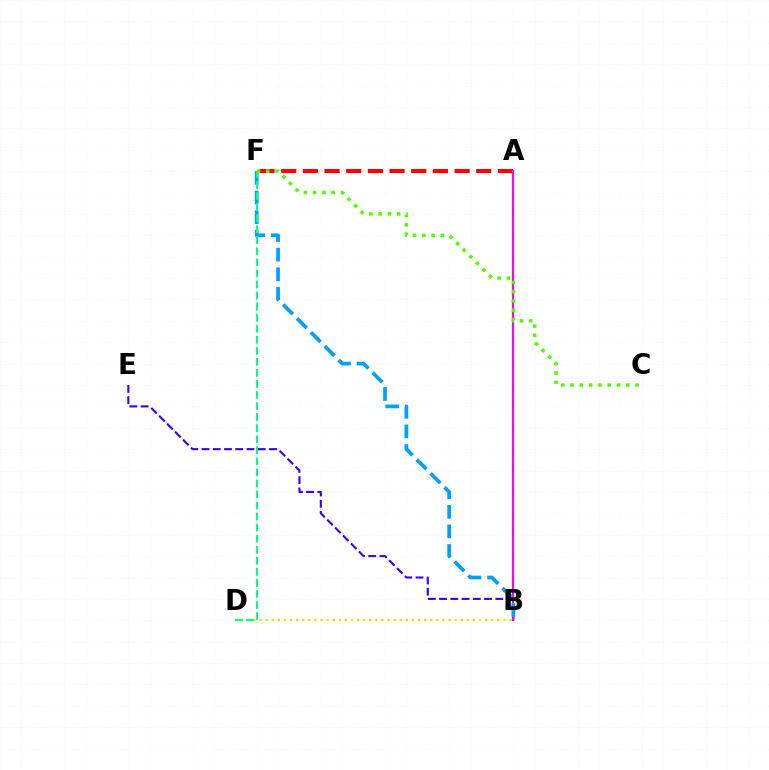{('B', 'E'): [{'color': '#3700ff', 'line_style': 'dashed', 'thickness': 1.53}], ('A', 'F'): [{'color': '#ff0000', 'line_style': 'dashed', 'thickness': 2.94}], ('B', 'D'): [{'color': '#ffd500', 'line_style': 'dotted', 'thickness': 1.66}], ('A', 'B'): [{'color': '#ff00ed', 'line_style': 'solid', 'thickness': 1.57}], ('B', 'F'): [{'color': '#009eff', 'line_style': 'dashed', 'thickness': 2.66}], ('D', 'F'): [{'color': '#00ff86', 'line_style': 'dashed', 'thickness': 1.5}], ('C', 'F'): [{'color': '#4fff00', 'line_style': 'dotted', 'thickness': 2.53}]}